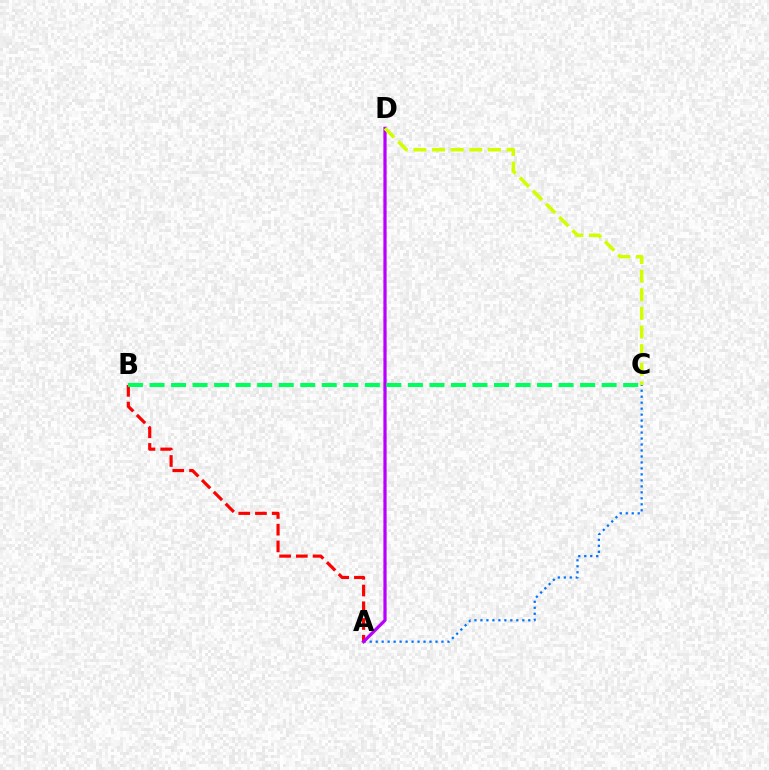{('A', 'B'): [{'color': '#ff0000', 'line_style': 'dashed', 'thickness': 2.27}], ('A', 'C'): [{'color': '#0074ff', 'line_style': 'dotted', 'thickness': 1.62}], ('A', 'D'): [{'color': '#b900ff', 'line_style': 'solid', 'thickness': 2.32}], ('B', 'C'): [{'color': '#00ff5c', 'line_style': 'dashed', 'thickness': 2.92}], ('C', 'D'): [{'color': '#d1ff00', 'line_style': 'dashed', 'thickness': 2.53}]}